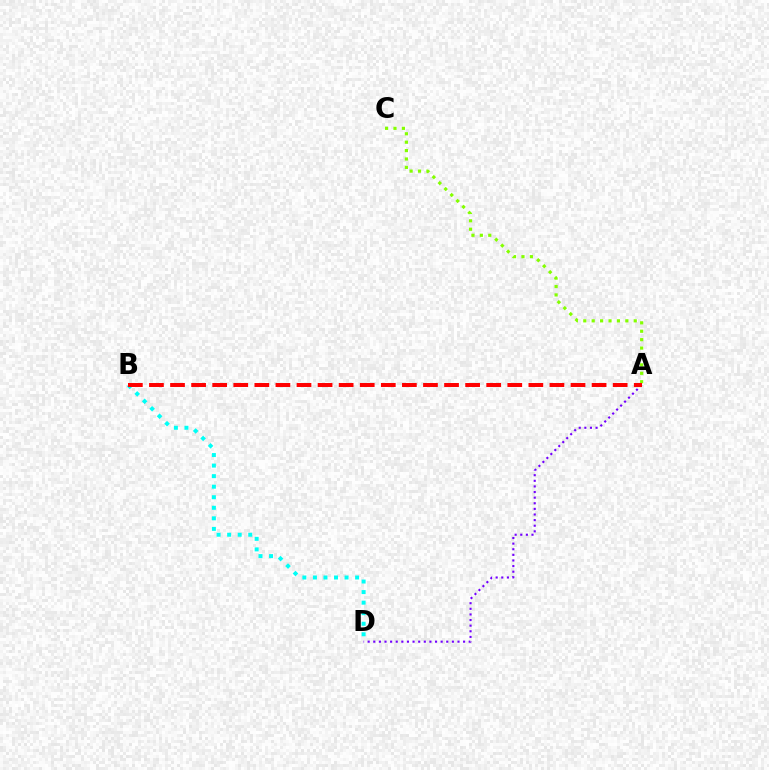{('B', 'D'): [{'color': '#00fff6', 'line_style': 'dotted', 'thickness': 2.87}], ('A', 'C'): [{'color': '#84ff00', 'line_style': 'dotted', 'thickness': 2.29}], ('A', 'D'): [{'color': '#7200ff', 'line_style': 'dotted', 'thickness': 1.53}], ('A', 'B'): [{'color': '#ff0000', 'line_style': 'dashed', 'thickness': 2.86}]}